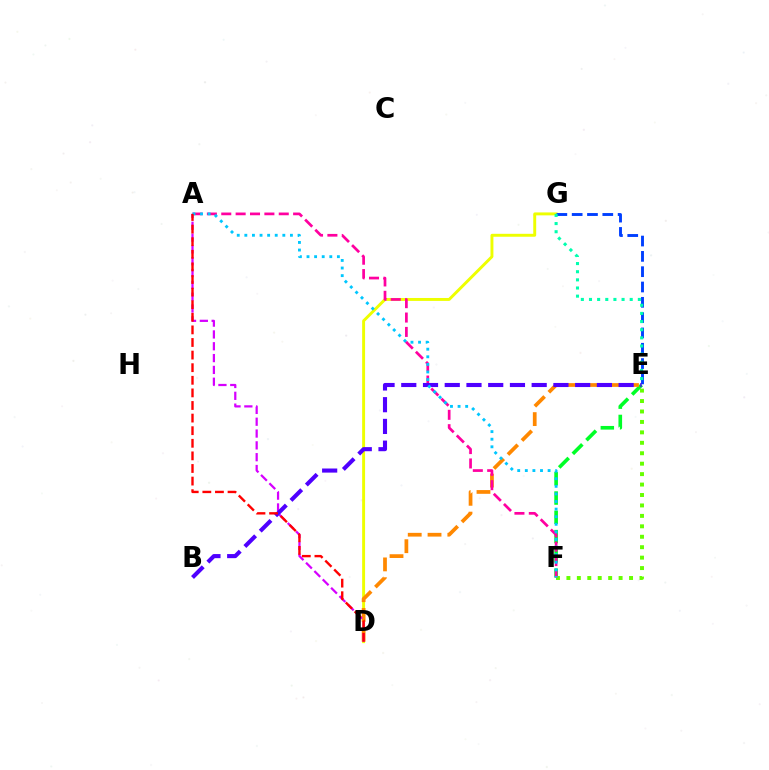{('E', 'F'): [{'color': '#00ff27', 'line_style': 'dashed', 'thickness': 2.62}, {'color': '#66ff00', 'line_style': 'dotted', 'thickness': 2.84}], ('D', 'G'): [{'color': '#eeff00', 'line_style': 'solid', 'thickness': 2.11}], ('E', 'G'): [{'color': '#003fff', 'line_style': 'dashed', 'thickness': 2.08}, {'color': '#00ffaf', 'line_style': 'dotted', 'thickness': 2.21}], ('D', 'E'): [{'color': '#ff8800', 'line_style': 'dashed', 'thickness': 2.69}], ('A', 'D'): [{'color': '#d600ff', 'line_style': 'dashed', 'thickness': 1.61}, {'color': '#ff0000', 'line_style': 'dashed', 'thickness': 1.71}], ('A', 'F'): [{'color': '#ff00a0', 'line_style': 'dashed', 'thickness': 1.95}, {'color': '#00c7ff', 'line_style': 'dotted', 'thickness': 2.06}], ('B', 'E'): [{'color': '#4f00ff', 'line_style': 'dashed', 'thickness': 2.95}]}